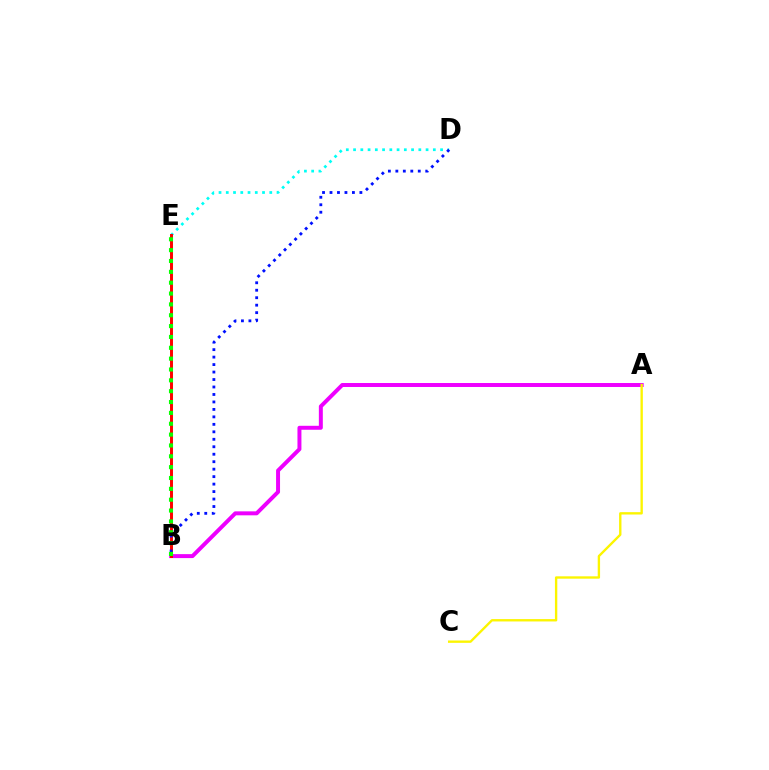{('D', 'E'): [{'color': '#00fff6', 'line_style': 'dotted', 'thickness': 1.97}], ('A', 'B'): [{'color': '#ee00ff', 'line_style': 'solid', 'thickness': 2.86}], ('B', 'E'): [{'color': '#ff0000', 'line_style': 'solid', 'thickness': 2.13}, {'color': '#08ff00', 'line_style': 'dotted', 'thickness': 2.95}], ('A', 'C'): [{'color': '#fcf500', 'line_style': 'solid', 'thickness': 1.7}], ('B', 'D'): [{'color': '#0010ff', 'line_style': 'dotted', 'thickness': 2.03}]}